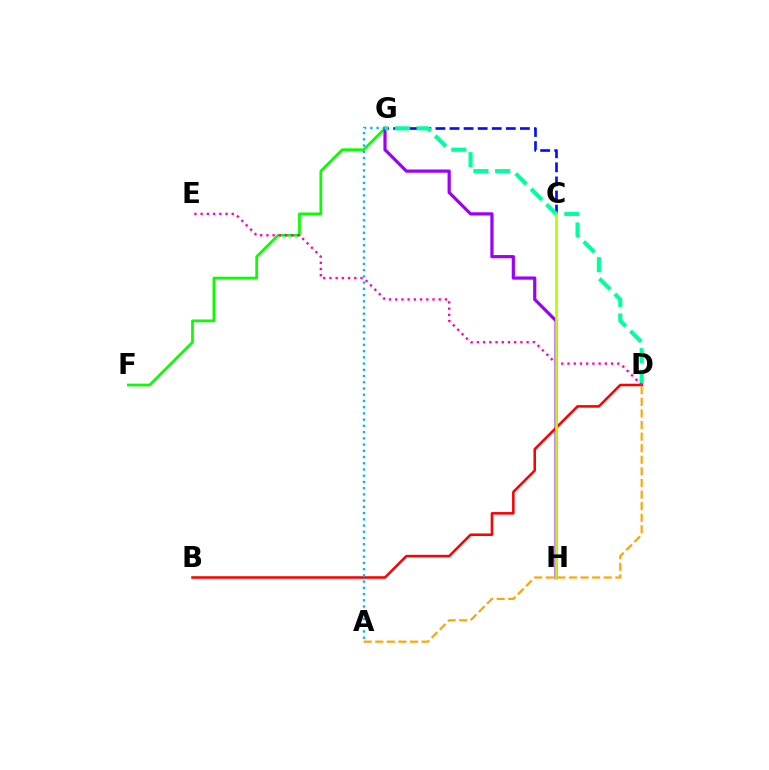{('F', 'G'): [{'color': '#08ff00', 'line_style': 'solid', 'thickness': 1.97}], ('C', 'G'): [{'color': '#0010ff', 'line_style': 'dashed', 'thickness': 1.91}], ('G', 'H'): [{'color': '#9b00ff', 'line_style': 'solid', 'thickness': 2.31}], ('D', 'G'): [{'color': '#00ff9d', 'line_style': 'dashed', 'thickness': 2.95}], ('B', 'D'): [{'color': '#ff0000', 'line_style': 'solid', 'thickness': 1.84}], ('D', 'E'): [{'color': '#ff00bd', 'line_style': 'dotted', 'thickness': 1.69}], ('C', 'H'): [{'color': '#b3ff00', 'line_style': 'solid', 'thickness': 1.97}], ('A', 'G'): [{'color': '#00b5ff', 'line_style': 'dotted', 'thickness': 1.69}], ('A', 'D'): [{'color': '#ffa500', 'line_style': 'dashed', 'thickness': 1.57}]}